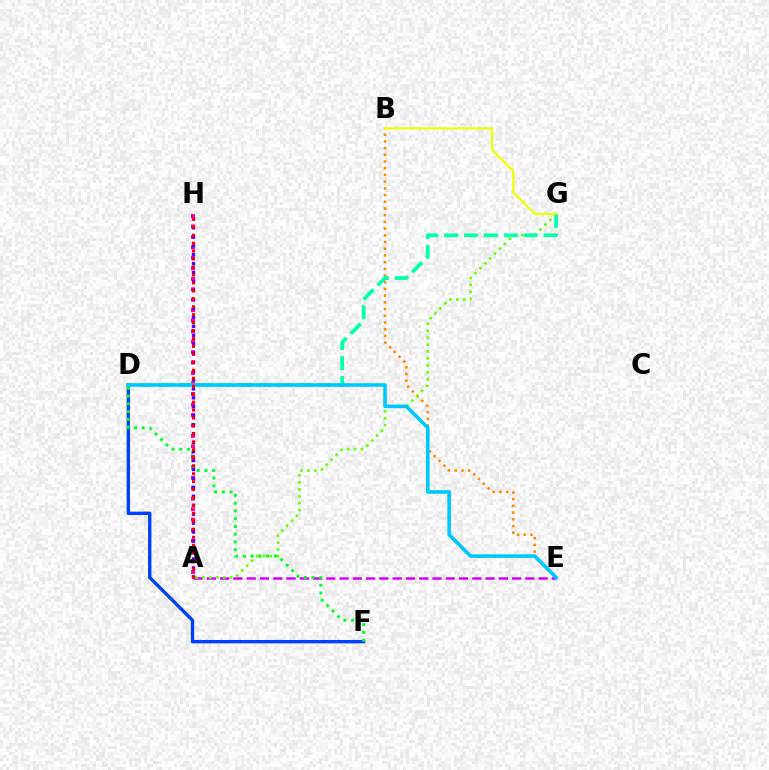{('A', 'H'): [{'color': '#ff00a0', 'line_style': 'dotted', 'thickness': 2.85}, {'color': '#4f00ff', 'line_style': 'dotted', 'thickness': 2.43}, {'color': '#ff0000', 'line_style': 'dotted', 'thickness': 2.16}], ('B', 'E'): [{'color': '#ff8800', 'line_style': 'dotted', 'thickness': 1.82}], ('D', 'F'): [{'color': '#003fff', 'line_style': 'solid', 'thickness': 2.43}, {'color': '#00ff27', 'line_style': 'dotted', 'thickness': 2.11}], ('A', 'E'): [{'color': '#d600ff', 'line_style': 'dashed', 'thickness': 1.8}], ('A', 'G'): [{'color': '#66ff00', 'line_style': 'dotted', 'thickness': 1.88}], ('D', 'G'): [{'color': '#00ffaf', 'line_style': 'dashed', 'thickness': 2.7}], ('B', 'G'): [{'color': '#eeff00', 'line_style': 'solid', 'thickness': 1.59}], ('D', 'E'): [{'color': '#00c7ff', 'line_style': 'solid', 'thickness': 2.59}]}